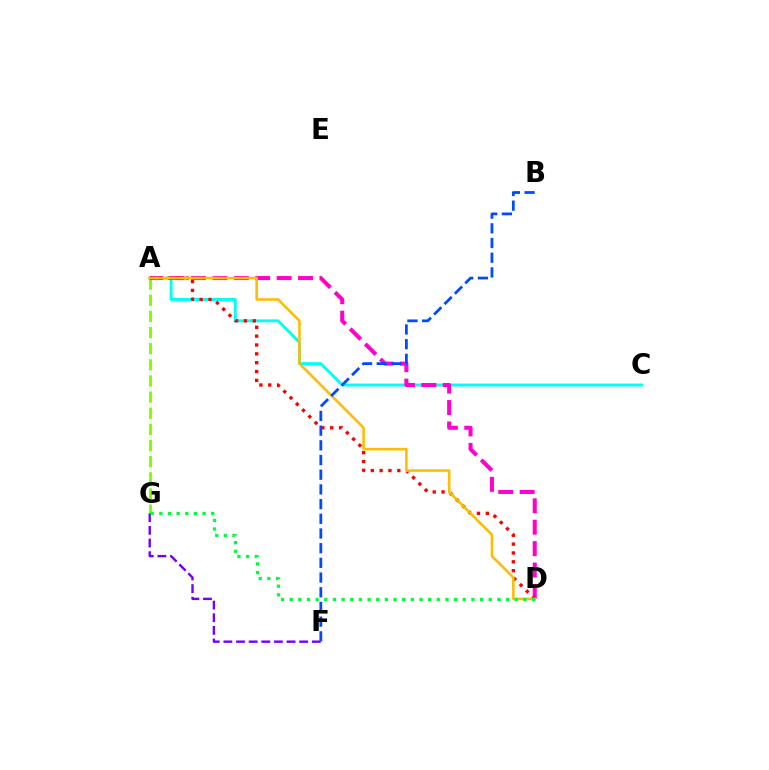{('A', 'G'): [{'color': '#84ff00', 'line_style': 'dashed', 'thickness': 2.19}], ('F', 'G'): [{'color': '#7200ff', 'line_style': 'dashed', 'thickness': 1.72}], ('A', 'C'): [{'color': '#00fff6', 'line_style': 'solid', 'thickness': 2.1}], ('A', 'D'): [{'color': '#ff00cf', 'line_style': 'dashed', 'thickness': 2.91}, {'color': '#ff0000', 'line_style': 'dotted', 'thickness': 2.4}, {'color': '#ffbd00', 'line_style': 'solid', 'thickness': 1.85}], ('D', 'G'): [{'color': '#00ff39', 'line_style': 'dotted', 'thickness': 2.35}], ('B', 'F'): [{'color': '#004bff', 'line_style': 'dashed', 'thickness': 2.0}]}